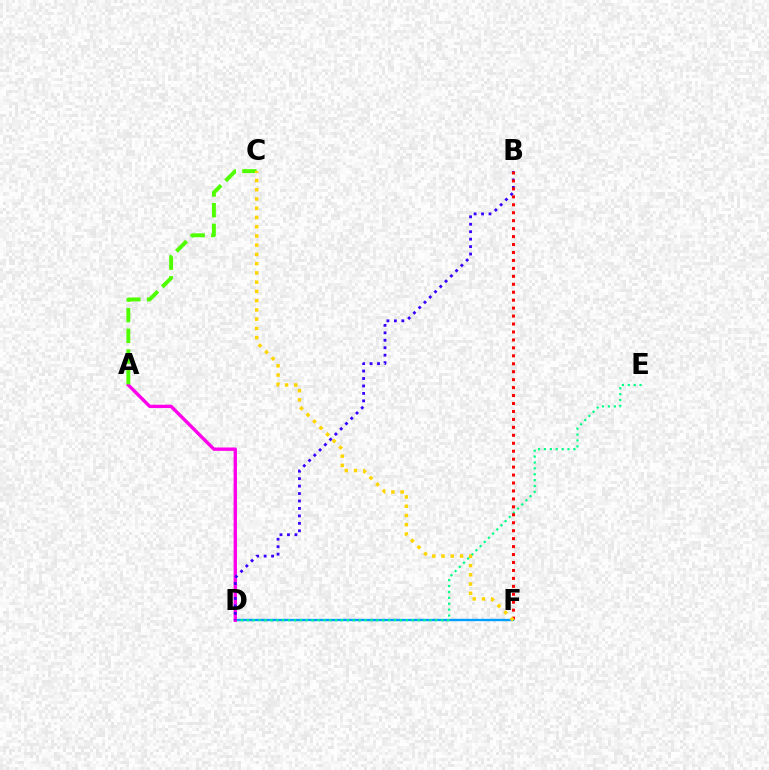{('D', 'F'): [{'color': '#009eff', 'line_style': 'solid', 'thickness': 1.69}], ('D', 'E'): [{'color': '#00ff86', 'line_style': 'dotted', 'thickness': 1.6}], ('A', 'D'): [{'color': '#ff00ed', 'line_style': 'solid', 'thickness': 2.41}], ('B', 'D'): [{'color': '#3700ff', 'line_style': 'dotted', 'thickness': 2.03}], ('A', 'C'): [{'color': '#4fff00', 'line_style': 'dashed', 'thickness': 2.81}], ('B', 'F'): [{'color': '#ff0000', 'line_style': 'dotted', 'thickness': 2.16}], ('C', 'F'): [{'color': '#ffd500', 'line_style': 'dotted', 'thickness': 2.51}]}